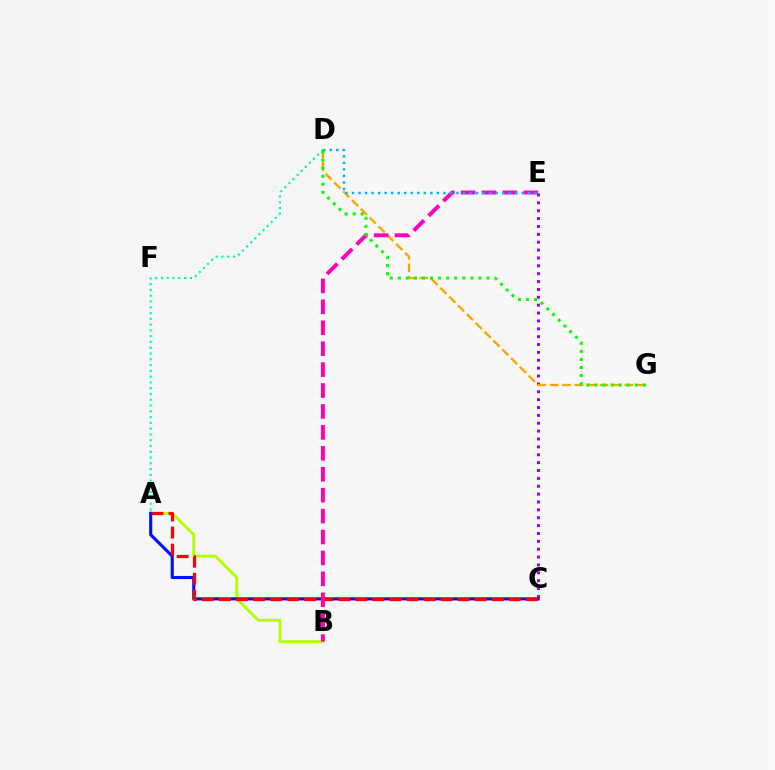{('C', 'E'): [{'color': '#9b00ff', 'line_style': 'dotted', 'thickness': 2.14}], ('A', 'B'): [{'color': '#b3ff00', 'line_style': 'solid', 'thickness': 2.07}], ('A', 'C'): [{'color': '#0010ff', 'line_style': 'solid', 'thickness': 2.23}, {'color': '#ff0000', 'line_style': 'dashed', 'thickness': 2.32}], ('D', 'G'): [{'color': '#ffa500', 'line_style': 'dashed', 'thickness': 1.69}, {'color': '#08ff00', 'line_style': 'dotted', 'thickness': 2.19}], ('B', 'E'): [{'color': '#ff00bd', 'line_style': 'dashed', 'thickness': 2.84}], ('A', 'D'): [{'color': '#00ff9d', 'line_style': 'dotted', 'thickness': 1.57}], ('D', 'E'): [{'color': '#00b5ff', 'line_style': 'dotted', 'thickness': 1.77}]}